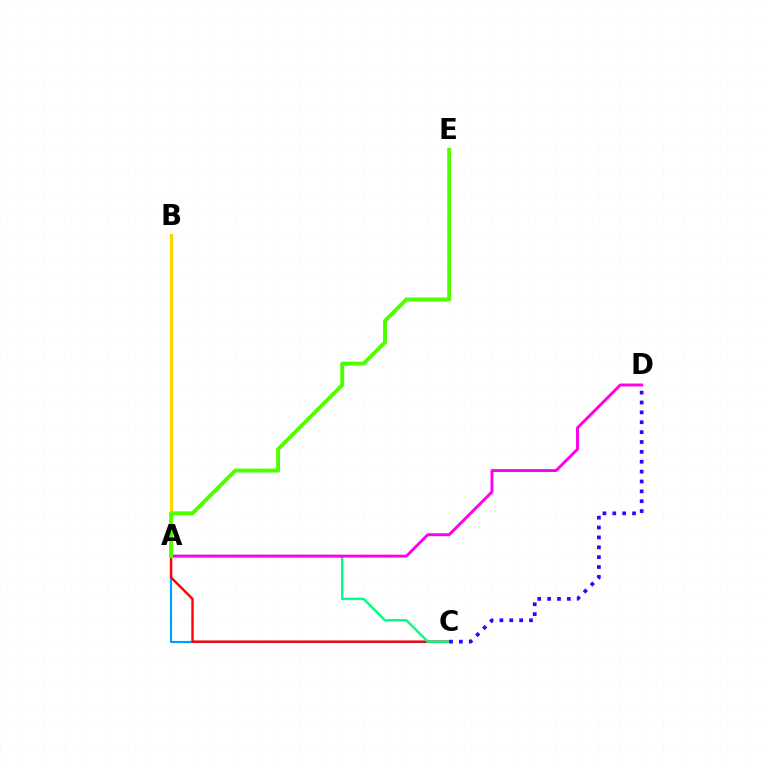{('A', 'C'): [{'color': '#009eff', 'line_style': 'solid', 'thickness': 1.55}, {'color': '#ff0000', 'line_style': 'solid', 'thickness': 1.73}, {'color': '#00ff86', 'line_style': 'solid', 'thickness': 1.76}], ('C', 'D'): [{'color': '#3700ff', 'line_style': 'dotted', 'thickness': 2.68}], ('A', 'B'): [{'color': '#ffd500', 'line_style': 'solid', 'thickness': 2.22}], ('A', 'D'): [{'color': '#ff00ed', 'line_style': 'solid', 'thickness': 2.12}], ('A', 'E'): [{'color': '#4fff00', 'line_style': 'solid', 'thickness': 2.83}]}